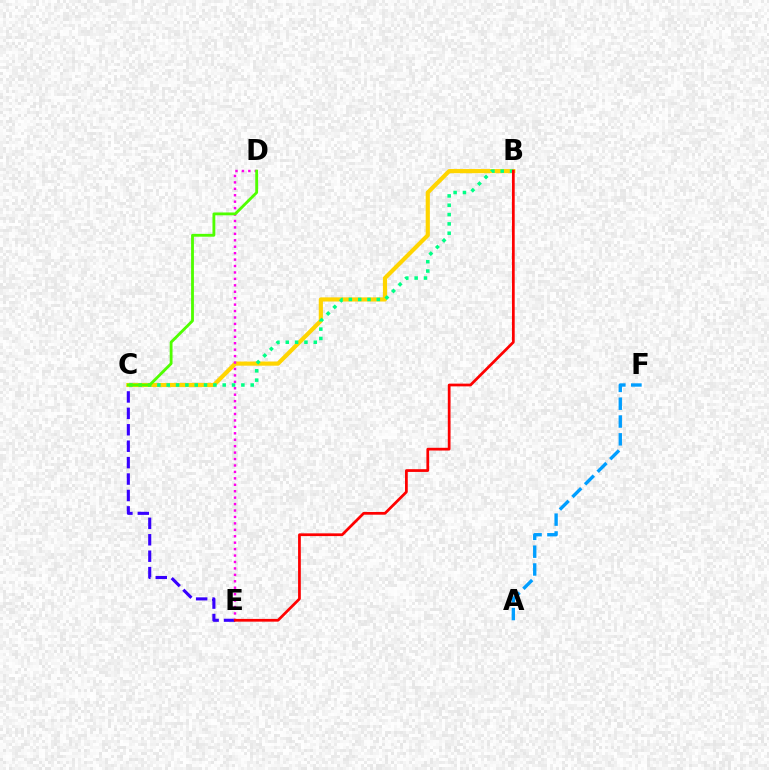{('C', 'E'): [{'color': '#3700ff', 'line_style': 'dashed', 'thickness': 2.23}], ('A', 'F'): [{'color': '#009eff', 'line_style': 'dashed', 'thickness': 2.42}], ('B', 'C'): [{'color': '#ffd500', 'line_style': 'solid', 'thickness': 2.99}, {'color': '#00ff86', 'line_style': 'dotted', 'thickness': 2.54}], ('D', 'E'): [{'color': '#ff00ed', 'line_style': 'dotted', 'thickness': 1.75}], ('B', 'E'): [{'color': '#ff0000', 'line_style': 'solid', 'thickness': 1.97}], ('C', 'D'): [{'color': '#4fff00', 'line_style': 'solid', 'thickness': 2.04}]}